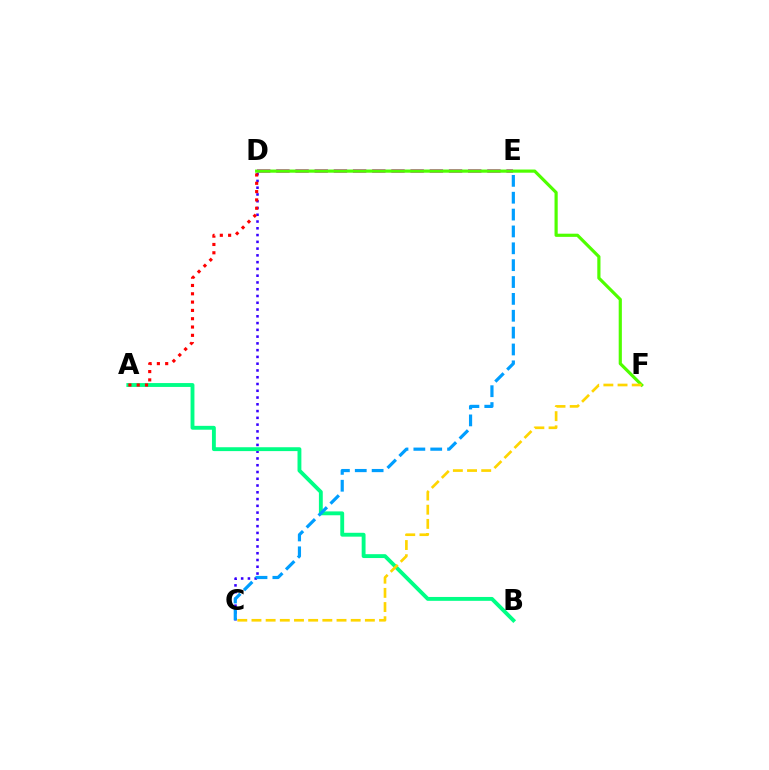{('C', 'D'): [{'color': '#3700ff', 'line_style': 'dotted', 'thickness': 1.84}], ('D', 'E'): [{'color': '#ff00ed', 'line_style': 'dashed', 'thickness': 2.61}], ('A', 'B'): [{'color': '#00ff86', 'line_style': 'solid', 'thickness': 2.78}], ('C', 'E'): [{'color': '#009eff', 'line_style': 'dashed', 'thickness': 2.29}], ('D', 'F'): [{'color': '#4fff00', 'line_style': 'solid', 'thickness': 2.29}], ('A', 'D'): [{'color': '#ff0000', 'line_style': 'dotted', 'thickness': 2.26}], ('C', 'F'): [{'color': '#ffd500', 'line_style': 'dashed', 'thickness': 1.93}]}